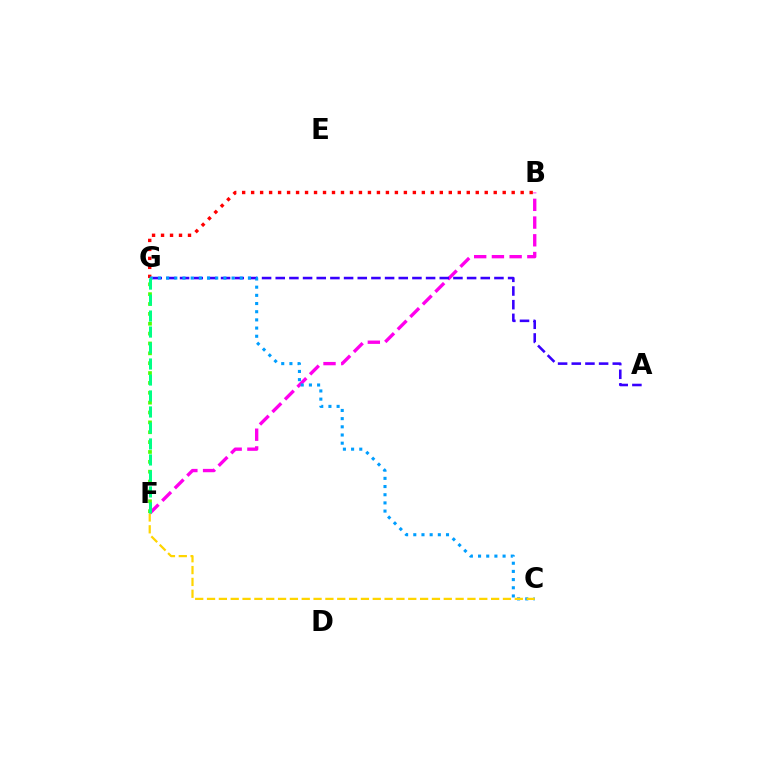{('B', 'F'): [{'color': '#ff00ed', 'line_style': 'dashed', 'thickness': 2.41}], ('A', 'G'): [{'color': '#3700ff', 'line_style': 'dashed', 'thickness': 1.86}], ('B', 'G'): [{'color': '#ff0000', 'line_style': 'dotted', 'thickness': 2.44}], ('C', 'G'): [{'color': '#009eff', 'line_style': 'dotted', 'thickness': 2.22}], ('F', 'G'): [{'color': '#4fff00', 'line_style': 'dotted', 'thickness': 2.68}, {'color': '#00ff86', 'line_style': 'dashed', 'thickness': 2.17}], ('C', 'F'): [{'color': '#ffd500', 'line_style': 'dashed', 'thickness': 1.61}]}